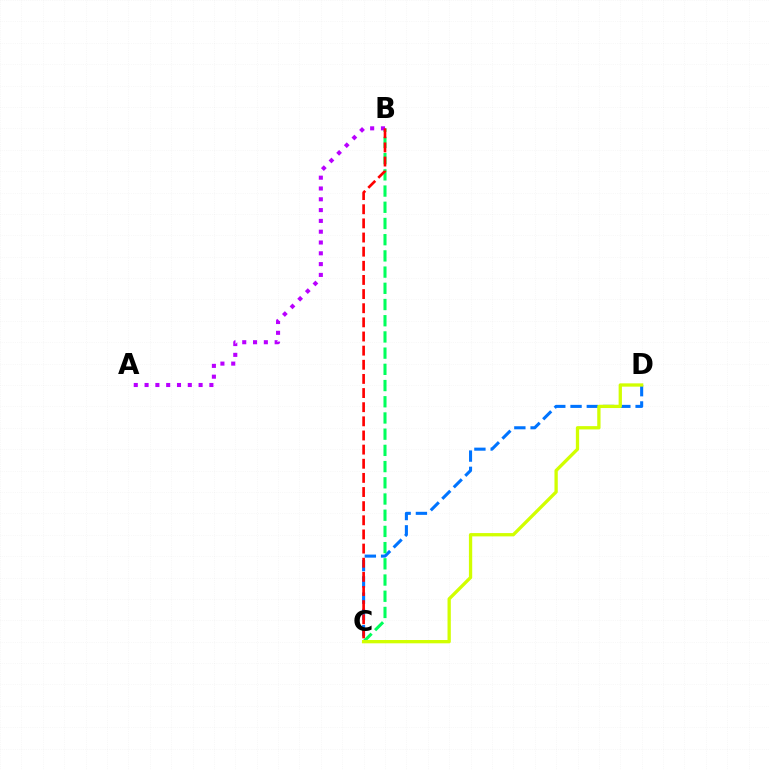{('C', 'D'): [{'color': '#0074ff', 'line_style': 'dashed', 'thickness': 2.21}, {'color': '#d1ff00', 'line_style': 'solid', 'thickness': 2.38}], ('B', 'C'): [{'color': '#00ff5c', 'line_style': 'dashed', 'thickness': 2.2}, {'color': '#ff0000', 'line_style': 'dashed', 'thickness': 1.92}], ('A', 'B'): [{'color': '#b900ff', 'line_style': 'dotted', 'thickness': 2.94}]}